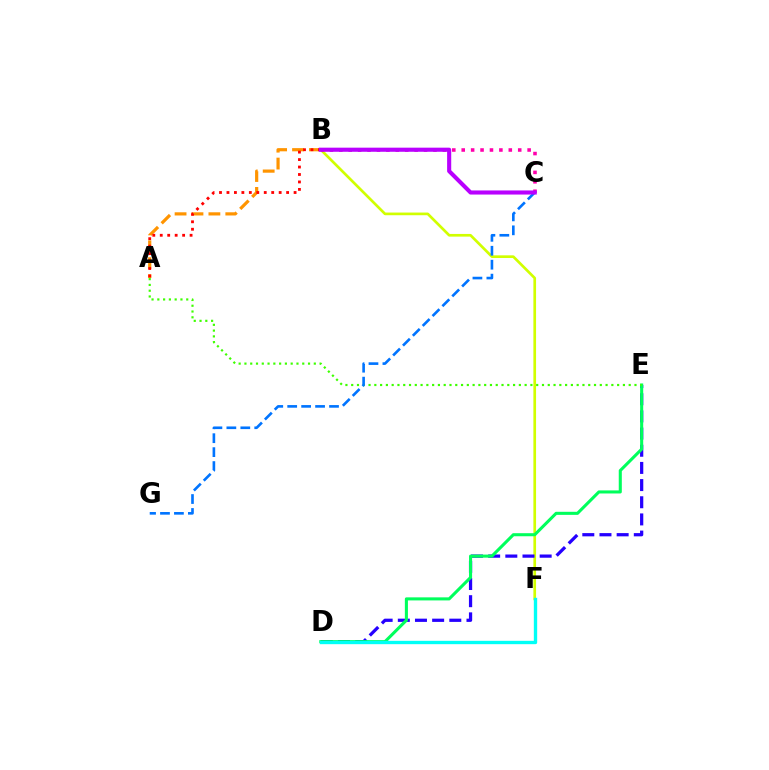{('B', 'F'): [{'color': '#d1ff00', 'line_style': 'solid', 'thickness': 1.93}], ('D', 'E'): [{'color': '#2500ff', 'line_style': 'dashed', 'thickness': 2.33}, {'color': '#00ff5c', 'line_style': 'solid', 'thickness': 2.21}], ('D', 'F'): [{'color': '#00fff6', 'line_style': 'solid', 'thickness': 2.41}], ('A', 'B'): [{'color': '#ff9400', 'line_style': 'dashed', 'thickness': 2.3}, {'color': '#ff0000', 'line_style': 'dotted', 'thickness': 2.03}], ('B', 'C'): [{'color': '#ff00ac', 'line_style': 'dotted', 'thickness': 2.56}, {'color': '#b900ff', 'line_style': 'solid', 'thickness': 2.95}], ('A', 'E'): [{'color': '#3dff00', 'line_style': 'dotted', 'thickness': 1.57}], ('C', 'G'): [{'color': '#0074ff', 'line_style': 'dashed', 'thickness': 1.89}]}